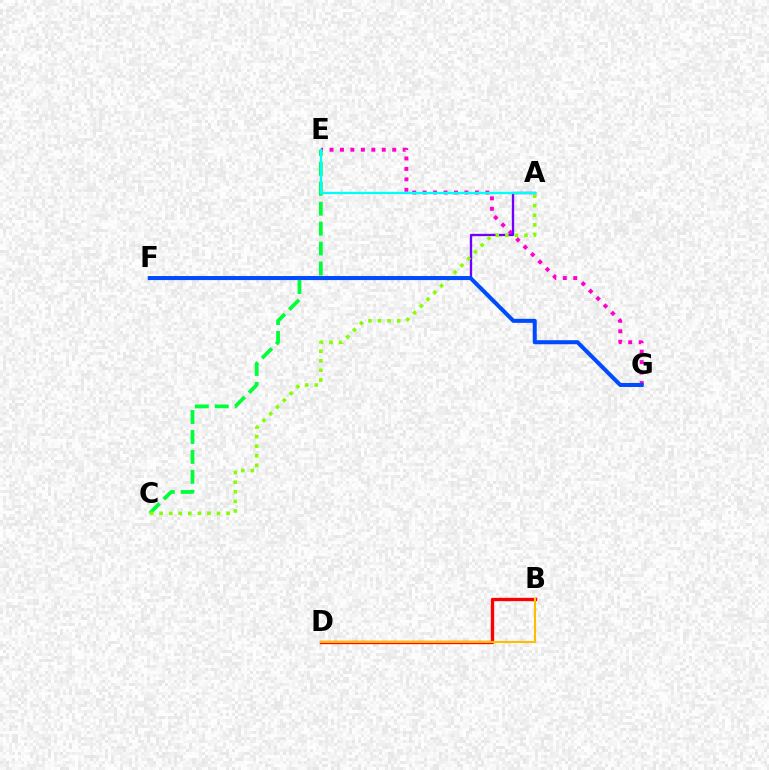{('E', 'G'): [{'color': '#ff00cf', 'line_style': 'dotted', 'thickness': 2.84}], ('A', 'F'): [{'color': '#7200ff', 'line_style': 'solid', 'thickness': 1.68}], ('C', 'E'): [{'color': '#00ff39', 'line_style': 'dashed', 'thickness': 2.71}], ('B', 'D'): [{'color': '#ff0000', 'line_style': 'solid', 'thickness': 2.4}, {'color': '#ffbd00', 'line_style': 'solid', 'thickness': 1.52}], ('A', 'C'): [{'color': '#84ff00', 'line_style': 'dotted', 'thickness': 2.6}], ('A', 'E'): [{'color': '#00fff6', 'line_style': 'solid', 'thickness': 1.66}], ('F', 'G'): [{'color': '#004bff', 'line_style': 'solid', 'thickness': 2.91}]}